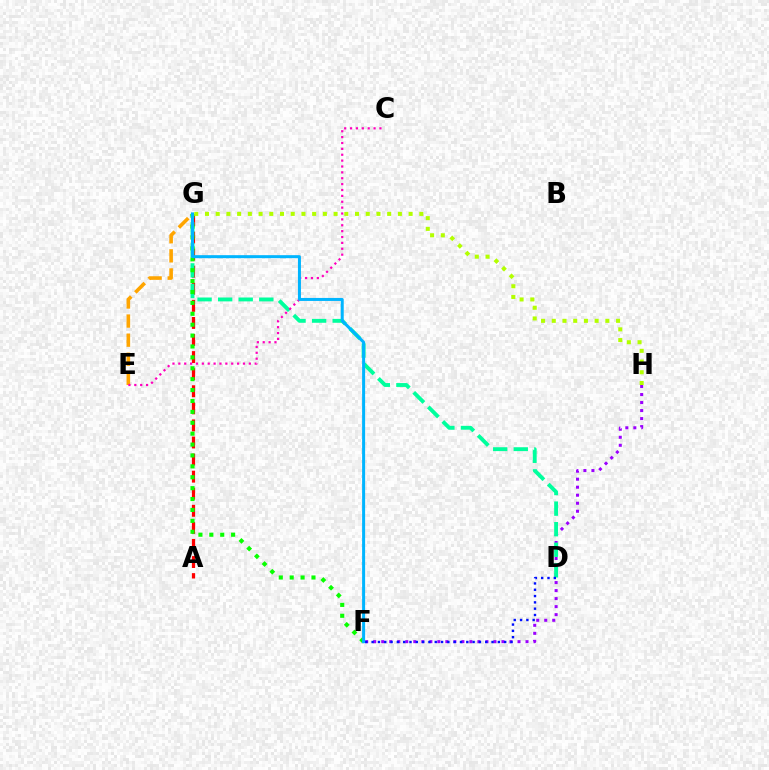{('F', 'H'): [{'color': '#9b00ff', 'line_style': 'dotted', 'thickness': 2.18}], ('A', 'G'): [{'color': '#ff0000', 'line_style': 'dashed', 'thickness': 2.32}], ('E', 'G'): [{'color': '#ffa500', 'line_style': 'dashed', 'thickness': 2.59}], ('D', 'G'): [{'color': '#00ff9d', 'line_style': 'dashed', 'thickness': 2.79}], ('C', 'E'): [{'color': '#ff00bd', 'line_style': 'dotted', 'thickness': 1.6}], ('F', 'G'): [{'color': '#08ff00', 'line_style': 'dotted', 'thickness': 2.96}, {'color': '#00b5ff', 'line_style': 'solid', 'thickness': 2.17}], ('D', 'F'): [{'color': '#0010ff', 'line_style': 'dotted', 'thickness': 1.72}], ('G', 'H'): [{'color': '#b3ff00', 'line_style': 'dotted', 'thickness': 2.91}]}